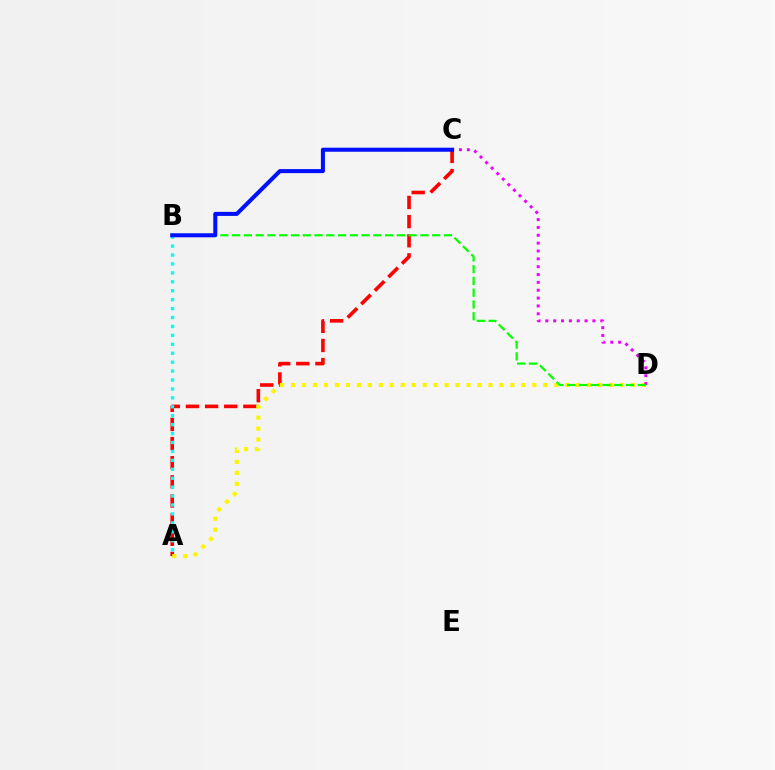{('A', 'C'): [{'color': '#ff0000', 'line_style': 'dashed', 'thickness': 2.6}], ('A', 'D'): [{'color': '#fcf500', 'line_style': 'dotted', 'thickness': 2.98}], ('A', 'B'): [{'color': '#00fff6', 'line_style': 'dotted', 'thickness': 2.43}], ('C', 'D'): [{'color': '#ee00ff', 'line_style': 'dotted', 'thickness': 2.13}], ('B', 'D'): [{'color': '#08ff00', 'line_style': 'dashed', 'thickness': 1.6}], ('B', 'C'): [{'color': '#0010ff', 'line_style': 'solid', 'thickness': 2.91}]}